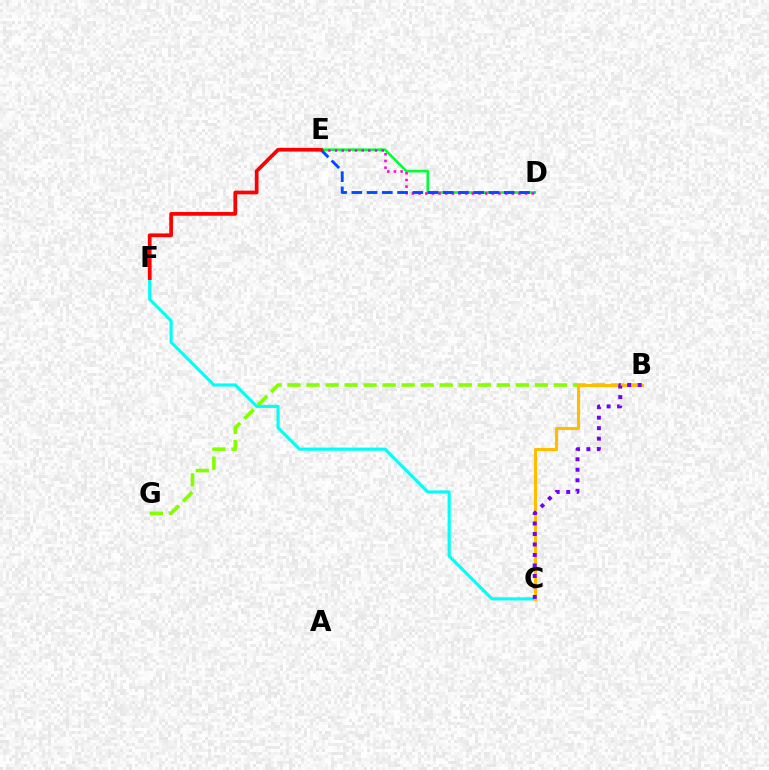{('B', 'G'): [{'color': '#84ff00', 'line_style': 'dashed', 'thickness': 2.59}], ('C', 'F'): [{'color': '#00fff6', 'line_style': 'solid', 'thickness': 2.25}], ('D', 'E'): [{'color': '#00ff39', 'line_style': 'solid', 'thickness': 1.9}, {'color': '#ff00cf', 'line_style': 'dotted', 'thickness': 1.81}, {'color': '#004bff', 'line_style': 'dashed', 'thickness': 2.07}], ('E', 'F'): [{'color': '#ff0000', 'line_style': 'solid', 'thickness': 2.68}], ('B', 'C'): [{'color': '#ffbd00', 'line_style': 'solid', 'thickness': 2.22}, {'color': '#7200ff', 'line_style': 'dotted', 'thickness': 2.85}]}